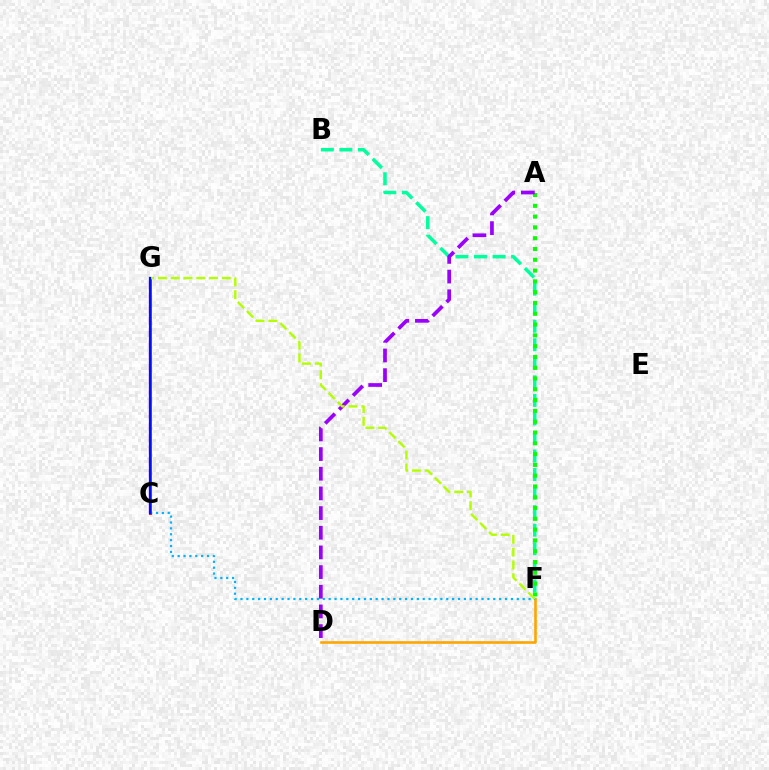{('B', 'F'): [{'color': '#00ff9d', 'line_style': 'dashed', 'thickness': 2.52}], ('D', 'F'): [{'color': '#ffa500', 'line_style': 'solid', 'thickness': 1.88}], ('C', 'F'): [{'color': '#00b5ff', 'line_style': 'dotted', 'thickness': 1.6}], ('C', 'G'): [{'color': '#ff00bd', 'line_style': 'dashed', 'thickness': 1.6}, {'color': '#ff0000', 'line_style': 'solid', 'thickness': 2.02}, {'color': '#0010ff', 'line_style': 'solid', 'thickness': 1.6}], ('A', 'F'): [{'color': '#08ff00', 'line_style': 'dotted', 'thickness': 2.93}], ('A', 'D'): [{'color': '#9b00ff', 'line_style': 'dashed', 'thickness': 2.67}], ('F', 'G'): [{'color': '#b3ff00', 'line_style': 'dashed', 'thickness': 1.74}]}